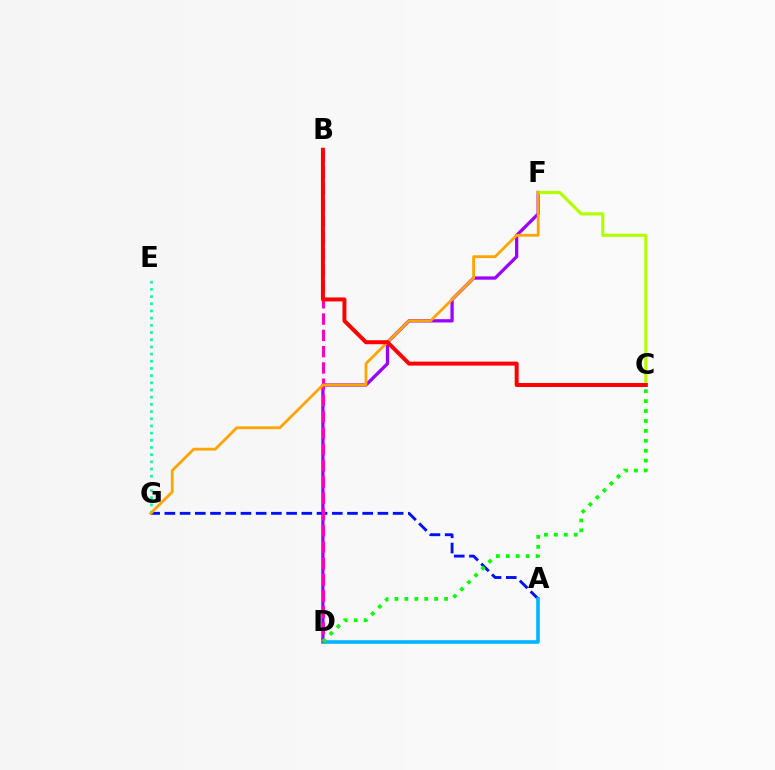{('A', 'G'): [{'color': '#0010ff', 'line_style': 'dashed', 'thickness': 2.07}], ('D', 'F'): [{'color': '#9b00ff', 'line_style': 'solid', 'thickness': 2.36}], ('A', 'D'): [{'color': '#00b5ff', 'line_style': 'solid', 'thickness': 2.59}], ('C', 'F'): [{'color': '#b3ff00', 'line_style': 'solid', 'thickness': 2.3}], ('E', 'G'): [{'color': '#00ff9d', 'line_style': 'dotted', 'thickness': 1.95}], ('B', 'D'): [{'color': '#ff00bd', 'line_style': 'dashed', 'thickness': 2.21}], ('F', 'G'): [{'color': '#ffa500', 'line_style': 'solid', 'thickness': 2.02}], ('C', 'D'): [{'color': '#08ff00', 'line_style': 'dotted', 'thickness': 2.7}], ('B', 'C'): [{'color': '#ff0000', 'line_style': 'solid', 'thickness': 2.86}]}